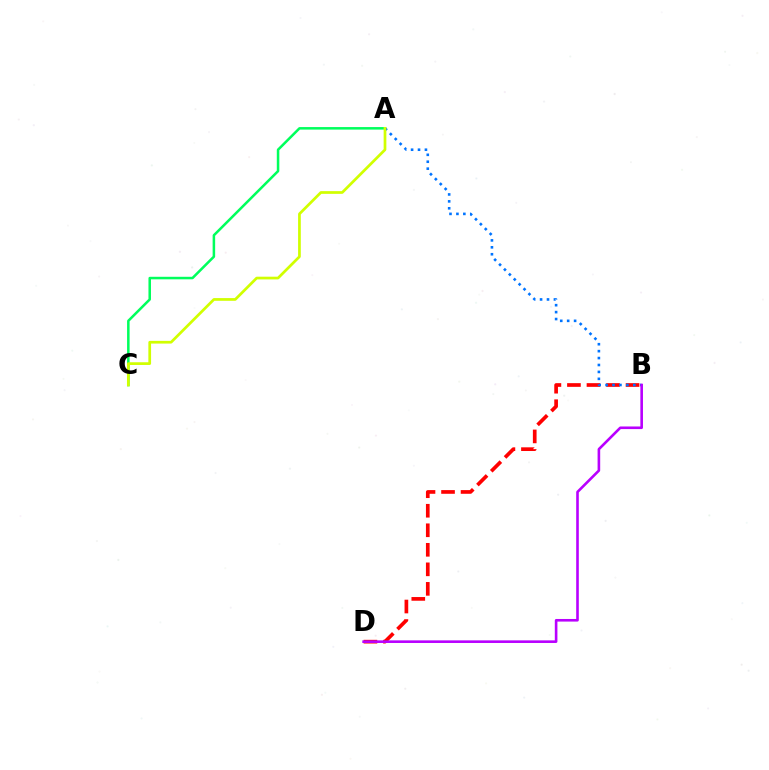{('B', 'D'): [{'color': '#ff0000', 'line_style': 'dashed', 'thickness': 2.65}, {'color': '#b900ff', 'line_style': 'solid', 'thickness': 1.88}], ('A', 'C'): [{'color': '#00ff5c', 'line_style': 'solid', 'thickness': 1.82}, {'color': '#d1ff00', 'line_style': 'solid', 'thickness': 1.96}], ('A', 'B'): [{'color': '#0074ff', 'line_style': 'dotted', 'thickness': 1.88}]}